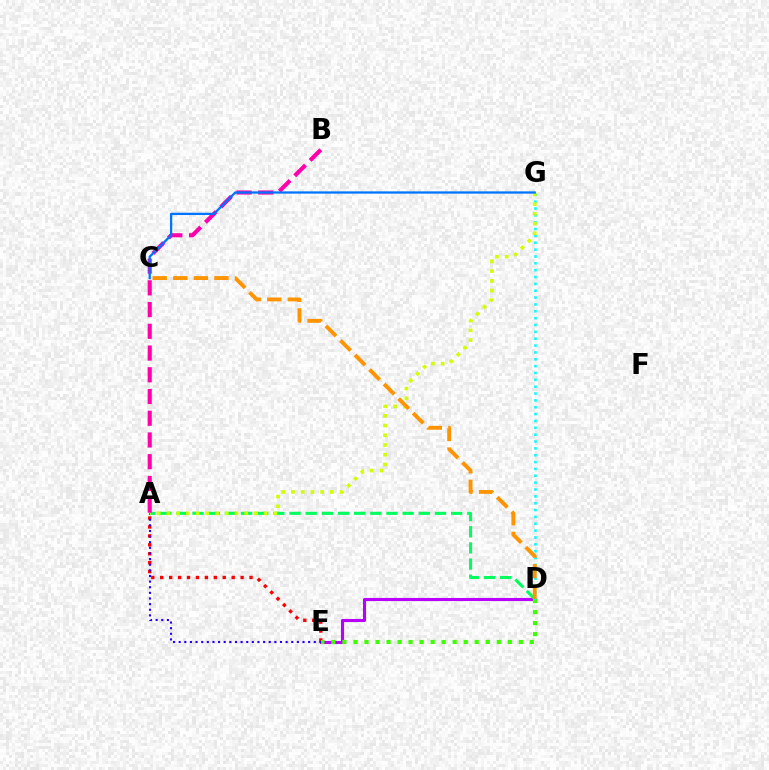{('D', 'E'): [{'color': '#b900ff', 'line_style': 'solid', 'thickness': 2.21}, {'color': '#3dff00', 'line_style': 'dotted', 'thickness': 3.0}], ('A', 'E'): [{'color': '#ff0000', 'line_style': 'dotted', 'thickness': 2.43}, {'color': '#2500ff', 'line_style': 'dotted', 'thickness': 1.53}], ('D', 'G'): [{'color': '#00fff6', 'line_style': 'dotted', 'thickness': 1.86}], ('A', 'D'): [{'color': '#00ff5c', 'line_style': 'dashed', 'thickness': 2.2}], ('A', 'G'): [{'color': '#d1ff00', 'line_style': 'dotted', 'thickness': 2.64}], ('A', 'B'): [{'color': '#ff00ac', 'line_style': 'dashed', 'thickness': 2.95}], ('C', 'G'): [{'color': '#0074ff', 'line_style': 'solid', 'thickness': 1.63}], ('C', 'D'): [{'color': '#ff9400', 'line_style': 'dashed', 'thickness': 2.79}]}